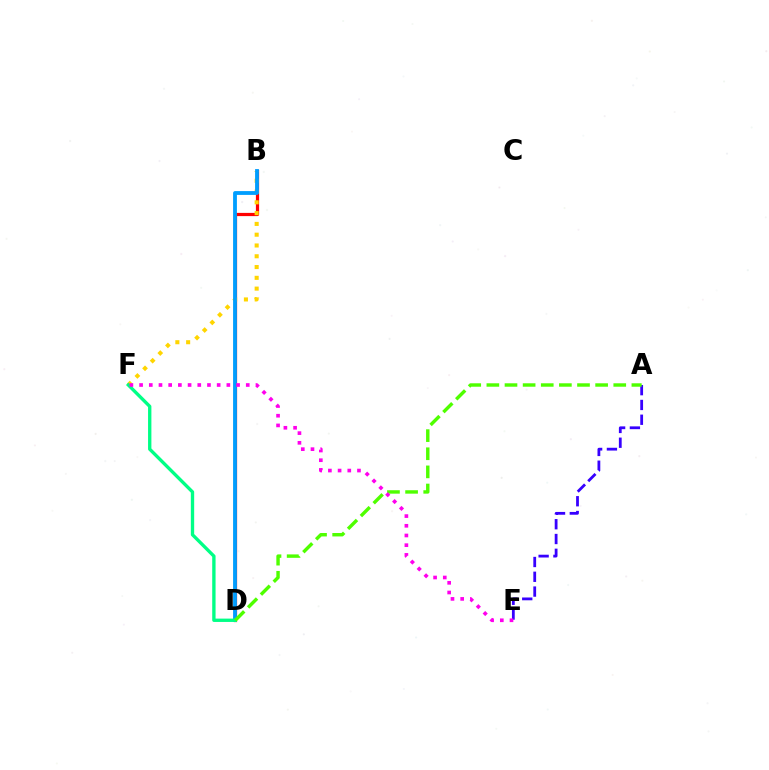{('B', 'D'): [{'color': '#ff0000', 'line_style': 'solid', 'thickness': 2.32}, {'color': '#009eff', 'line_style': 'solid', 'thickness': 2.74}], ('B', 'F'): [{'color': '#ffd500', 'line_style': 'dotted', 'thickness': 2.93}], ('A', 'E'): [{'color': '#3700ff', 'line_style': 'dashed', 'thickness': 2.01}], ('D', 'F'): [{'color': '#00ff86', 'line_style': 'solid', 'thickness': 2.41}], ('A', 'D'): [{'color': '#4fff00', 'line_style': 'dashed', 'thickness': 2.46}], ('E', 'F'): [{'color': '#ff00ed', 'line_style': 'dotted', 'thickness': 2.63}]}